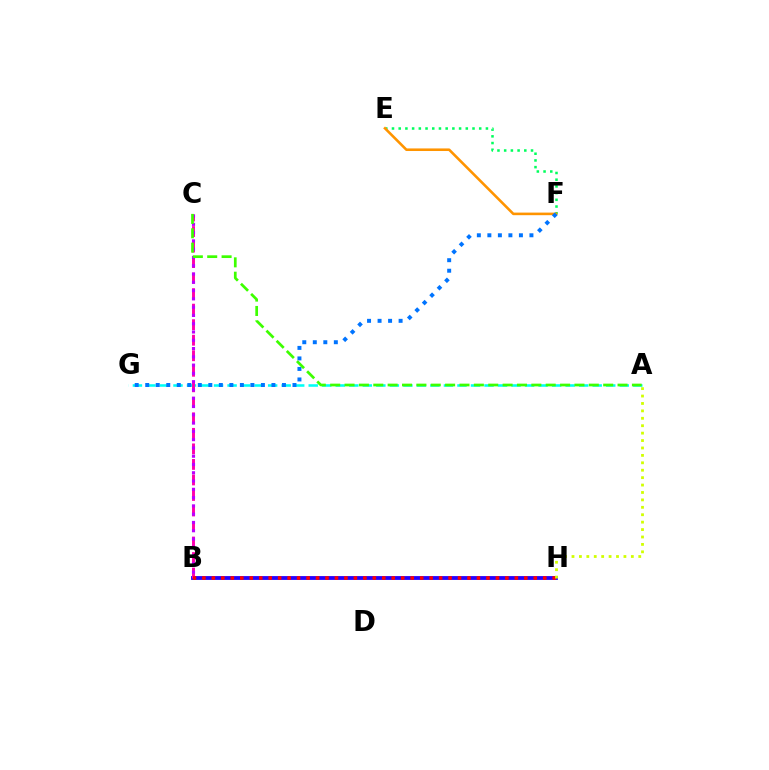{('A', 'G'): [{'color': '#00fff6', 'line_style': 'dashed', 'thickness': 1.84}], ('E', 'F'): [{'color': '#00ff5c', 'line_style': 'dotted', 'thickness': 1.82}, {'color': '#ff9400', 'line_style': 'solid', 'thickness': 1.86}], ('B', 'H'): [{'color': '#2500ff', 'line_style': 'solid', 'thickness': 2.76}, {'color': '#ff0000', 'line_style': 'dotted', 'thickness': 2.57}], ('B', 'C'): [{'color': '#ff00ac', 'line_style': 'dashed', 'thickness': 2.11}, {'color': '#b900ff', 'line_style': 'dotted', 'thickness': 2.25}], ('A', 'H'): [{'color': '#d1ff00', 'line_style': 'dotted', 'thickness': 2.02}], ('F', 'G'): [{'color': '#0074ff', 'line_style': 'dotted', 'thickness': 2.86}], ('A', 'C'): [{'color': '#3dff00', 'line_style': 'dashed', 'thickness': 1.95}]}